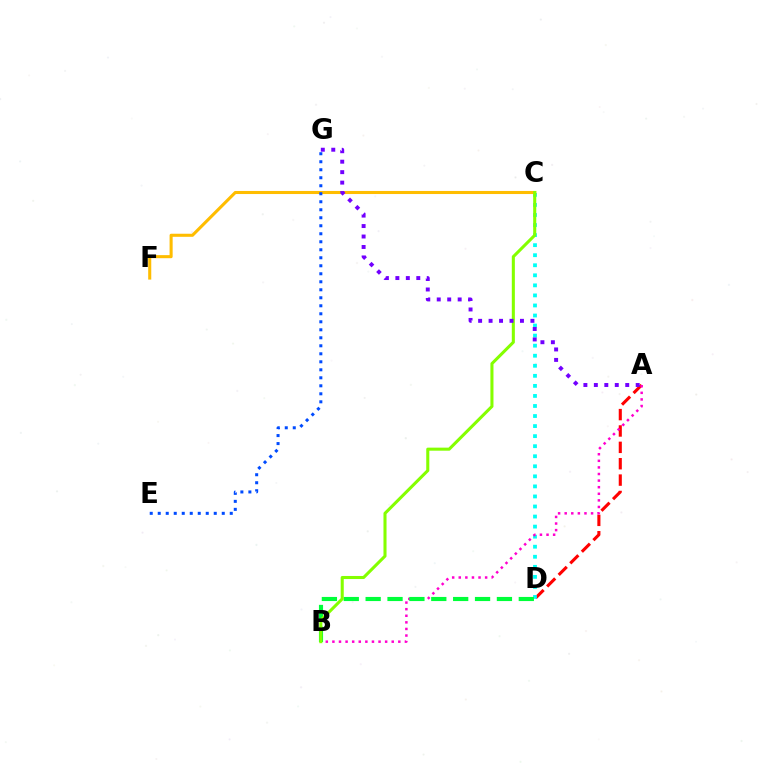{('A', 'D'): [{'color': '#ff0000', 'line_style': 'dashed', 'thickness': 2.22}], ('C', 'D'): [{'color': '#00fff6', 'line_style': 'dotted', 'thickness': 2.73}], ('A', 'B'): [{'color': '#ff00cf', 'line_style': 'dotted', 'thickness': 1.79}], ('B', 'D'): [{'color': '#00ff39', 'line_style': 'dashed', 'thickness': 2.97}], ('C', 'F'): [{'color': '#ffbd00', 'line_style': 'solid', 'thickness': 2.21}], ('B', 'C'): [{'color': '#84ff00', 'line_style': 'solid', 'thickness': 2.2}], ('E', 'G'): [{'color': '#004bff', 'line_style': 'dotted', 'thickness': 2.17}], ('A', 'G'): [{'color': '#7200ff', 'line_style': 'dotted', 'thickness': 2.84}]}